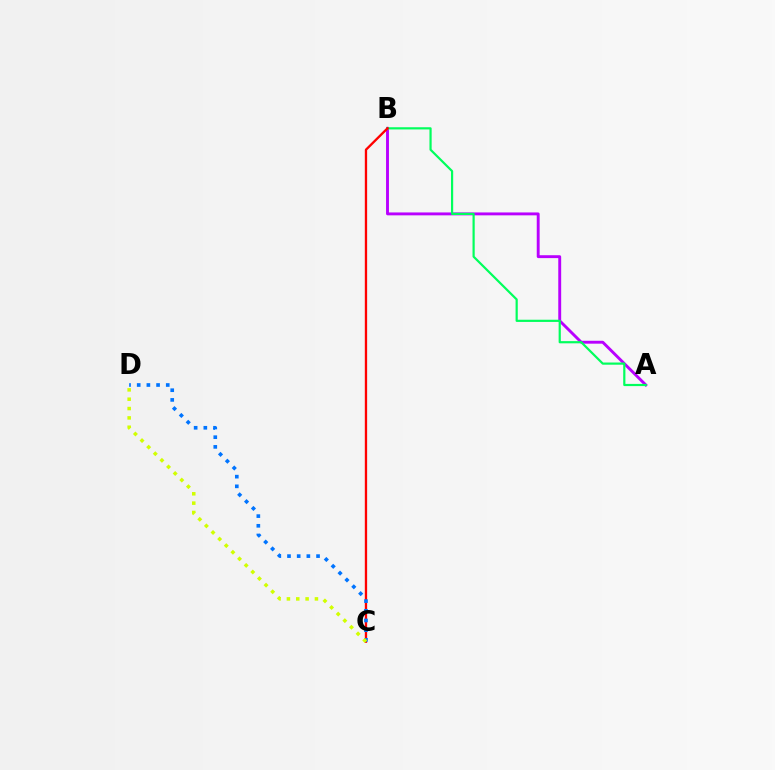{('A', 'B'): [{'color': '#b900ff', 'line_style': 'solid', 'thickness': 2.08}, {'color': '#00ff5c', 'line_style': 'solid', 'thickness': 1.58}], ('B', 'C'): [{'color': '#ff0000', 'line_style': 'solid', 'thickness': 1.67}], ('C', 'D'): [{'color': '#0074ff', 'line_style': 'dotted', 'thickness': 2.63}, {'color': '#d1ff00', 'line_style': 'dotted', 'thickness': 2.54}]}